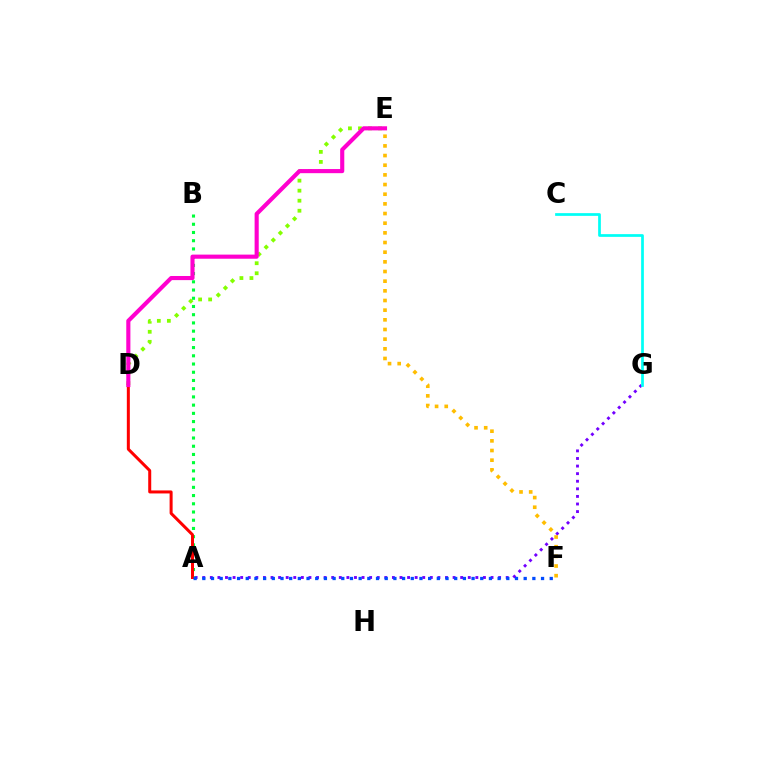{('A', 'G'): [{'color': '#7200ff', 'line_style': 'dotted', 'thickness': 2.06}], ('A', 'B'): [{'color': '#00ff39', 'line_style': 'dotted', 'thickness': 2.23}], ('D', 'E'): [{'color': '#84ff00', 'line_style': 'dotted', 'thickness': 2.73}, {'color': '#ff00cf', 'line_style': 'solid', 'thickness': 2.97}], ('E', 'F'): [{'color': '#ffbd00', 'line_style': 'dotted', 'thickness': 2.63}], ('A', 'D'): [{'color': '#ff0000', 'line_style': 'solid', 'thickness': 2.17}], ('C', 'G'): [{'color': '#00fff6', 'line_style': 'solid', 'thickness': 1.96}], ('A', 'F'): [{'color': '#004bff', 'line_style': 'dotted', 'thickness': 2.36}]}